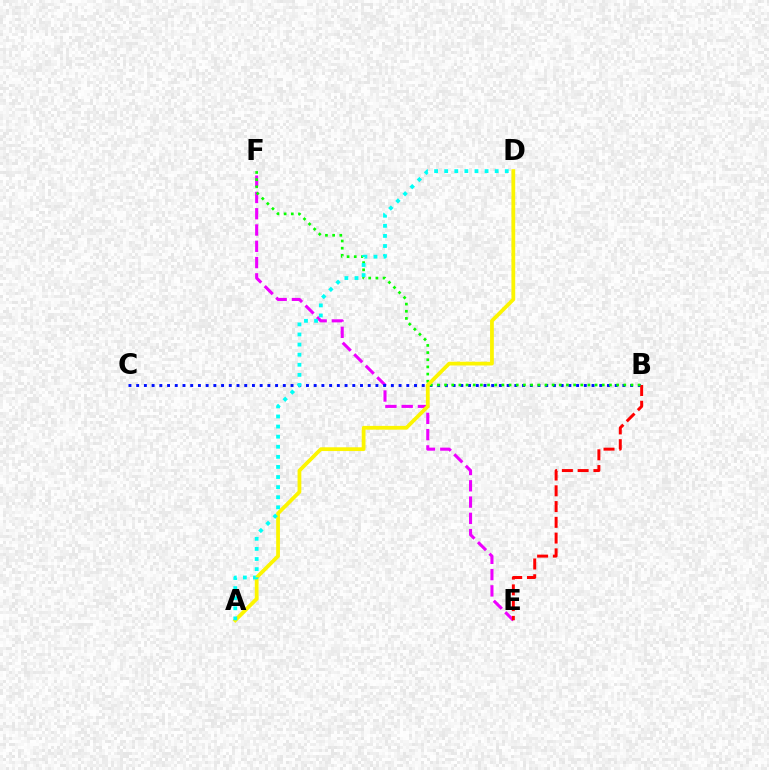{('E', 'F'): [{'color': '#ee00ff', 'line_style': 'dashed', 'thickness': 2.21}], ('B', 'C'): [{'color': '#0010ff', 'line_style': 'dotted', 'thickness': 2.1}], ('B', 'E'): [{'color': '#ff0000', 'line_style': 'dashed', 'thickness': 2.14}], ('B', 'F'): [{'color': '#08ff00', 'line_style': 'dotted', 'thickness': 1.95}], ('A', 'D'): [{'color': '#fcf500', 'line_style': 'solid', 'thickness': 2.71}, {'color': '#00fff6', 'line_style': 'dotted', 'thickness': 2.74}]}